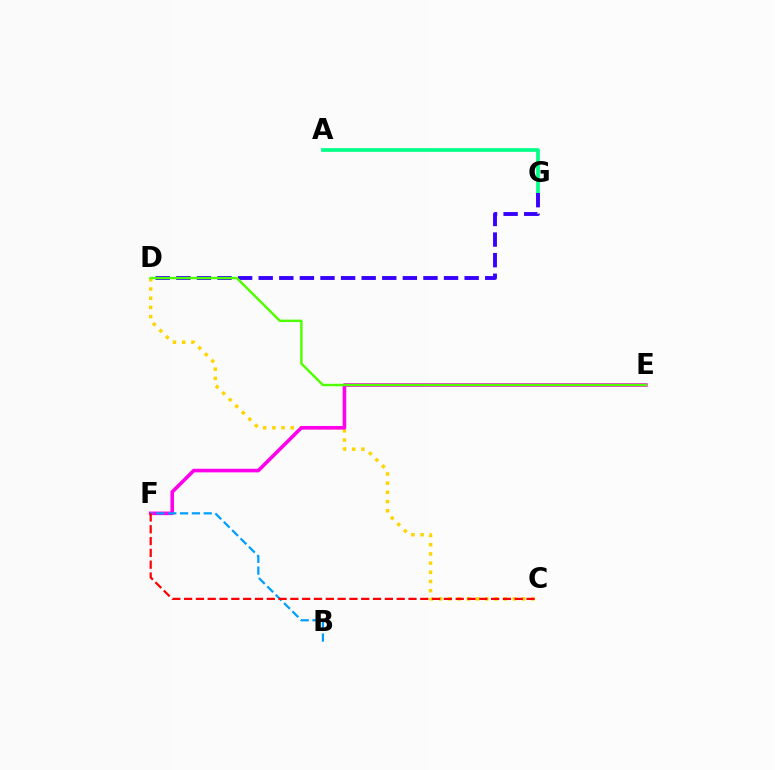{('C', 'D'): [{'color': '#ffd500', 'line_style': 'dotted', 'thickness': 2.5}], ('A', 'G'): [{'color': '#00ff86', 'line_style': 'solid', 'thickness': 2.65}], ('E', 'F'): [{'color': '#ff00ed', 'line_style': 'solid', 'thickness': 2.6}], ('B', 'F'): [{'color': '#009eff', 'line_style': 'dashed', 'thickness': 1.61}], ('D', 'G'): [{'color': '#3700ff', 'line_style': 'dashed', 'thickness': 2.8}], ('C', 'F'): [{'color': '#ff0000', 'line_style': 'dashed', 'thickness': 1.6}], ('D', 'E'): [{'color': '#4fff00', 'line_style': 'solid', 'thickness': 1.74}]}